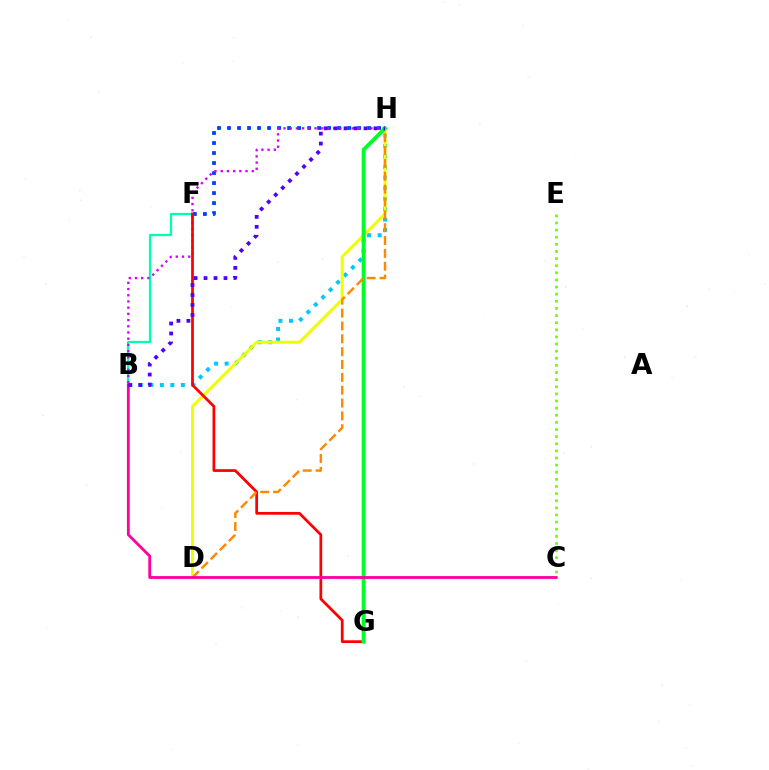{('B', 'F'): [{'color': '#00ffaf', 'line_style': 'solid', 'thickness': 1.63}], ('F', 'H'): [{'color': '#003fff', 'line_style': 'dotted', 'thickness': 2.72}], ('B', 'H'): [{'color': '#d600ff', 'line_style': 'dotted', 'thickness': 1.69}, {'color': '#00c7ff', 'line_style': 'dotted', 'thickness': 2.86}, {'color': '#4f00ff', 'line_style': 'dotted', 'thickness': 2.71}], ('D', 'H'): [{'color': '#eeff00', 'line_style': 'solid', 'thickness': 2.17}, {'color': '#ff8800', 'line_style': 'dashed', 'thickness': 1.75}], ('F', 'G'): [{'color': '#ff0000', 'line_style': 'solid', 'thickness': 1.98}], ('G', 'H'): [{'color': '#00ff27', 'line_style': 'solid', 'thickness': 2.8}], ('C', 'E'): [{'color': '#66ff00', 'line_style': 'dotted', 'thickness': 1.94}], ('B', 'C'): [{'color': '#ff00a0', 'line_style': 'solid', 'thickness': 2.03}]}